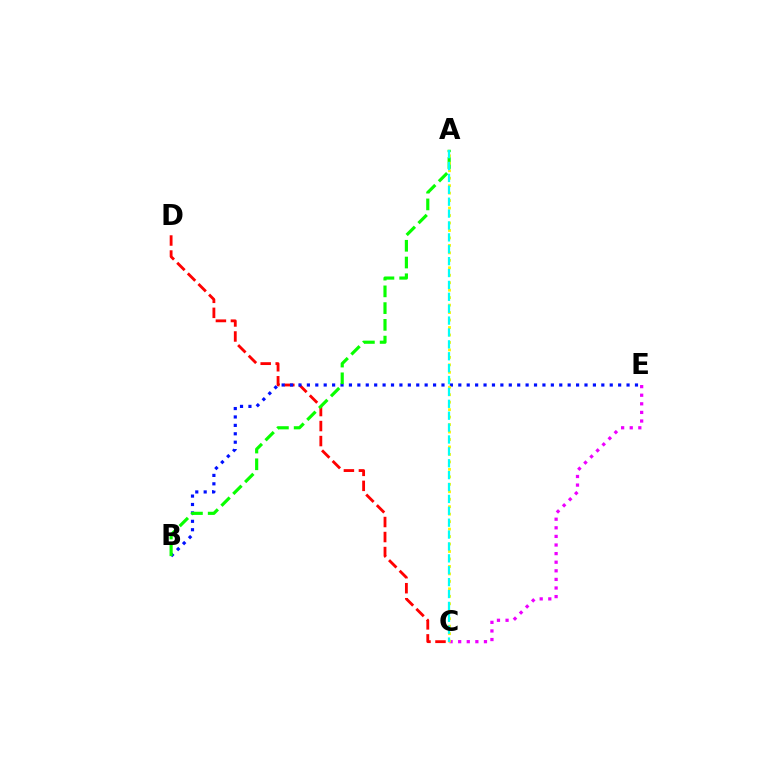{('C', 'D'): [{'color': '#ff0000', 'line_style': 'dashed', 'thickness': 2.04}], ('C', 'E'): [{'color': '#ee00ff', 'line_style': 'dotted', 'thickness': 2.34}], ('B', 'E'): [{'color': '#0010ff', 'line_style': 'dotted', 'thickness': 2.29}], ('A', 'B'): [{'color': '#08ff00', 'line_style': 'dashed', 'thickness': 2.27}], ('A', 'C'): [{'color': '#fcf500', 'line_style': 'dotted', 'thickness': 2.03}, {'color': '#00fff6', 'line_style': 'dashed', 'thickness': 1.62}]}